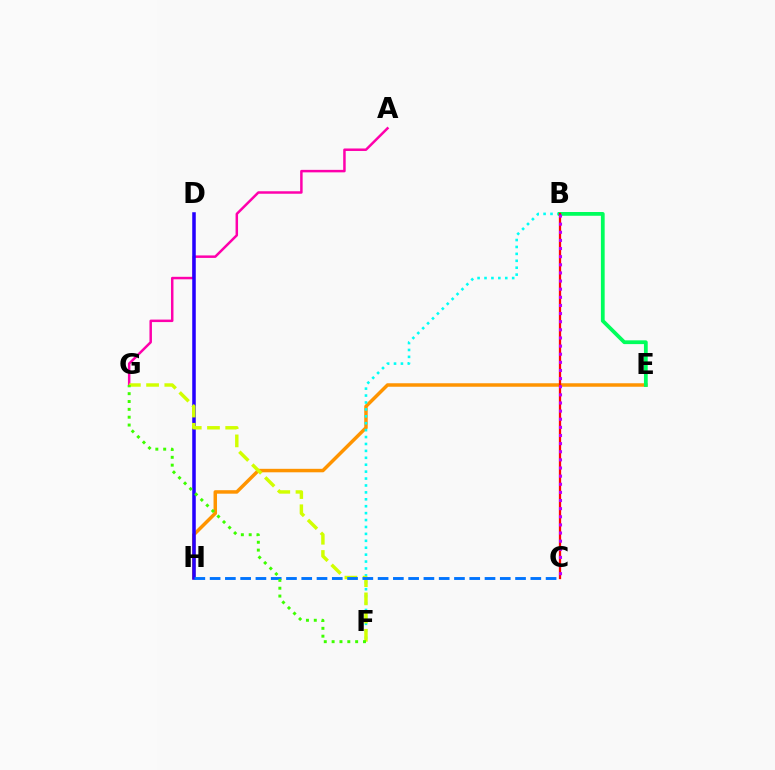{('E', 'H'): [{'color': '#ff9400', 'line_style': 'solid', 'thickness': 2.51}], ('B', 'F'): [{'color': '#00fff6', 'line_style': 'dotted', 'thickness': 1.88}], ('B', 'E'): [{'color': '#00ff5c', 'line_style': 'solid', 'thickness': 2.71}], ('A', 'G'): [{'color': '#ff00ac', 'line_style': 'solid', 'thickness': 1.79}], ('B', 'C'): [{'color': '#ff0000', 'line_style': 'solid', 'thickness': 1.64}, {'color': '#b900ff', 'line_style': 'dotted', 'thickness': 2.21}], ('D', 'H'): [{'color': '#2500ff', 'line_style': 'solid', 'thickness': 2.54}], ('F', 'G'): [{'color': '#d1ff00', 'line_style': 'dashed', 'thickness': 2.48}, {'color': '#3dff00', 'line_style': 'dotted', 'thickness': 2.13}], ('C', 'H'): [{'color': '#0074ff', 'line_style': 'dashed', 'thickness': 2.07}]}